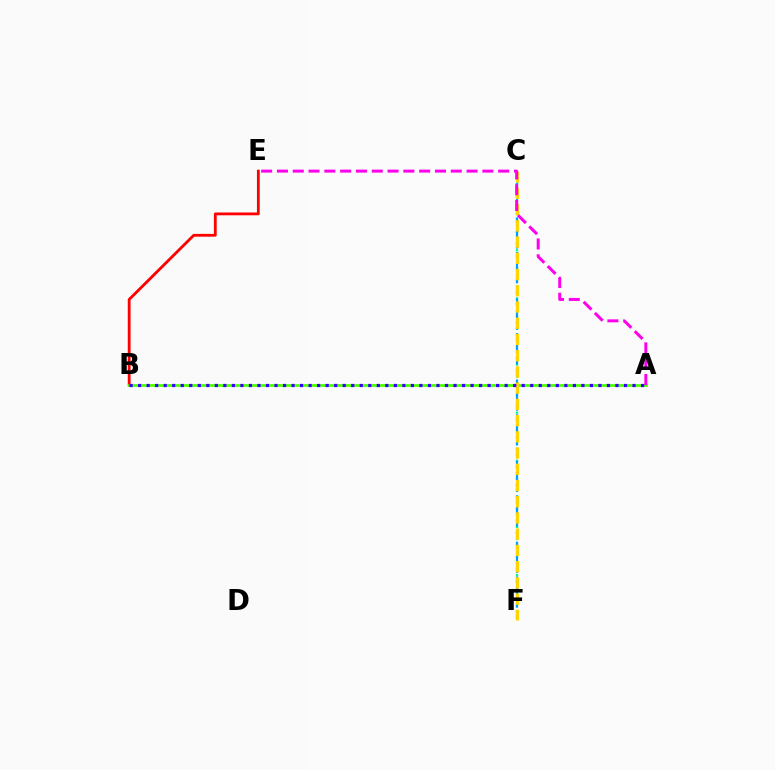{('B', 'E'): [{'color': '#ff0000', 'line_style': 'solid', 'thickness': 2.02}], ('C', 'F'): [{'color': '#00ff86', 'line_style': 'dotted', 'thickness': 1.63}, {'color': '#009eff', 'line_style': 'dashed', 'thickness': 1.57}, {'color': '#ffd500', 'line_style': 'dashed', 'thickness': 2.2}], ('A', 'B'): [{'color': '#4fff00', 'line_style': 'solid', 'thickness': 1.99}, {'color': '#3700ff', 'line_style': 'dotted', 'thickness': 2.32}], ('A', 'E'): [{'color': '#ff00ed', 'line_style': 'dashed', 'thickness': 2.15}]}